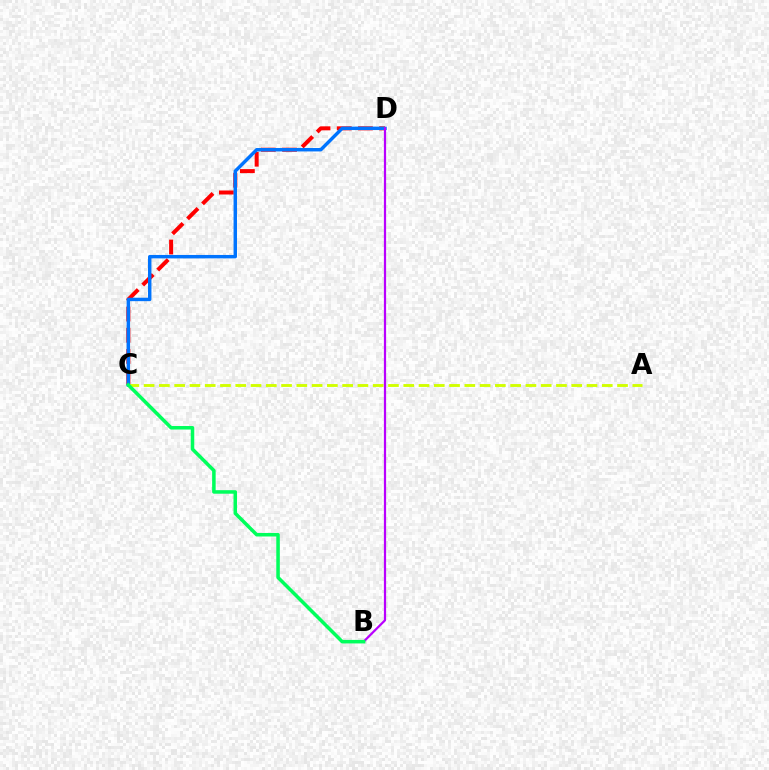{('C', 'D'): [{'color': '#ff0000', 'line_style': 'dashed', 'thickness': 2.88}, {'color': '#0074ff', 'line_style': 'solid', 'thickness': 2.47}], ('A', 'C'): [{'color': '#d1ff00', 'line_style': 'dashed', 'thickness': 2.07}], ('B', 'D'): [{'color': '#b900ff', 'line_style': 'solid', 'thickness': 1.6}], ('B', 'C'): [{'color': '#00ff5c', 'line_style': 'solid', 'thickness': 2.54}]}